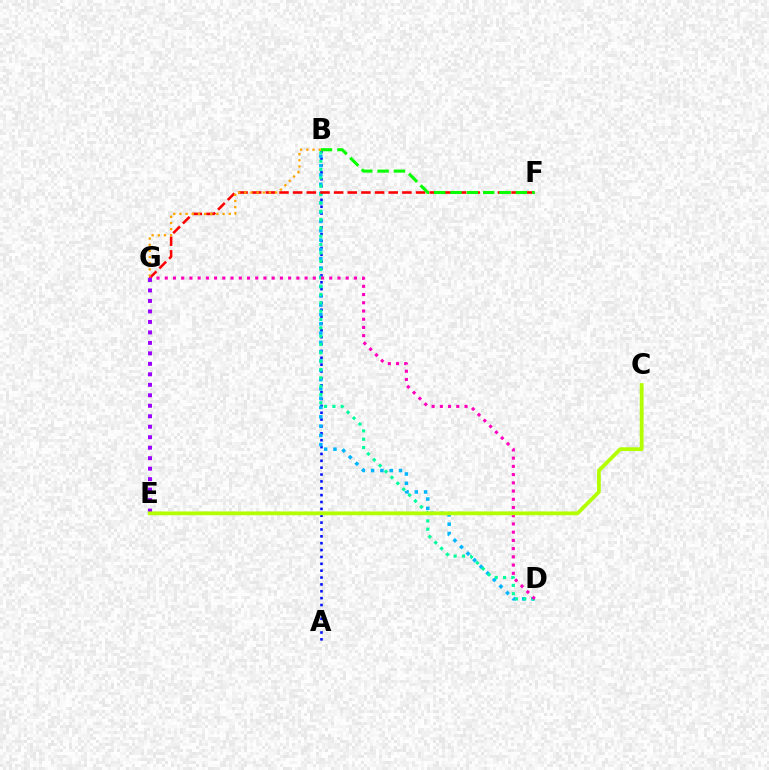{('A', 'B'): [{'color': '#0010ff', 'line_style': 'dotted', 'thickness': 1.87}], ('B', 'D'): [{'color': '#00b5ff', 'line_style': 'dotted', 'thickness': 2.53}, {'color': '#00ff9d', 'line_style': 'dotted', 'thickness': 2.26}], ('F', 'G'): [{'color': '#ff0000', 'line_style': 'dashed', 'thickness': 1.85}], ('B', 'F'): [{'color': '#08ff00', 'line_style': 'dashed', 'thickness': 2.22}], ('B', 'G'): [{'color': '#ffa500', 'line_style': 'dotted', 'thickness': 1.67}], ('D', 'G'): [{'color': '#ff00bd', 'line_style': 'dotted', 'thickness': 2.23}], ('E', 'G'): [{'color': '#9b00ff', 'line_style': 'dotted', 'thickness': 2.85}], ('C', 'E'): [{'color': '#b3ff00', 'line_style': 'solid', 'thickness': 2.72}]}